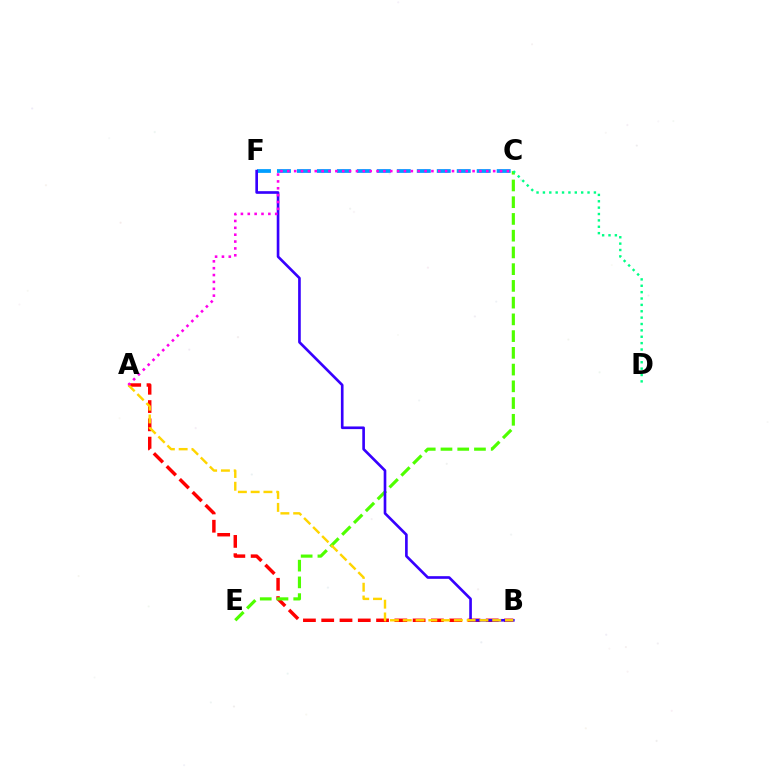{('C', 'F'): [{'color': '#009eff', 'line_style': 'dashed', 'thickness': 2.71}], ('A', 'B'): [{'color': '#ff0000', 'line_style': 'dashed', 'thickness': 2.48}, {'color': '#ffd500', 'line_style': 'dashed', 'thickness': 1.74}], ('C', 'E'): [{'color': '#4fff00', 'line_style': 'dashed', 'thickness': 2.27}], ('B', 'F'): [{'color': '#3700ff', 'line_style': 'solid', 'thickness': 1.91}], ('C', 'D'): [{'color': '#00ff86', 'line_style': 'dotted', 'thickness': 1.73}], ('A', 'C'): [{'color': '#ff00ed', 'line_style': 'dotted', 'thickness': 1.86}]}